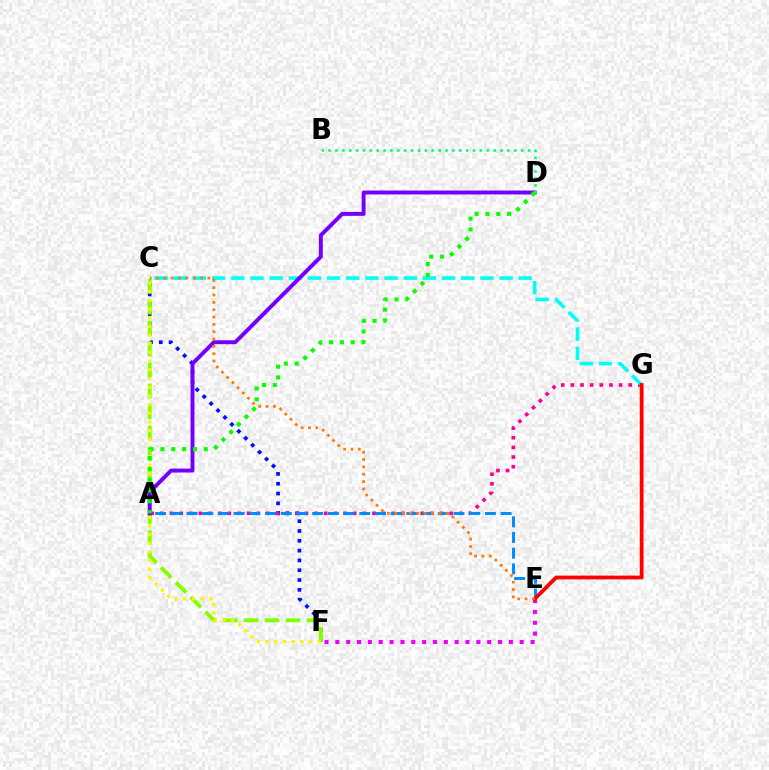{('C', 'F'): [{'color': '#0010ff', 'line_style': 'dotted', 'thickness': 2.66}, {'color': '#84ff00', 'line_style': 'dashed', 'thickness': 2.84}, {'color': '#fcf500', 'line_style': 'dotted', 'thickness': 2.36}], ('E', 'F'): [{'color': '#ee00ff', 'line_style': 'dotted', 'thickness': 2.95}], ('A', 'G'): [{'color': '#ff0094', 'line_style': 'dotted', 'thickness': 2.62}], ('C', 'G'): [{'color': '#00fff6', 'line_style': 'dashed', 'thickness': 2.6}], ('A', 'E'): [{'color': '#008cff', 'line_style': 'dashed', 'thickness': 2.13}], ('A', 'D'): [{'color': '#7200ff', 'line_style': 'solid', 'thickness': 2.83}, {'color': '#08ff00', 'line_style': 'dotted', 'thickness': 2.94}], ('E', 'G'): [{'color': '#ff0000', 'line_style': 'solid', 'thickness': 2.72}], ('C', 'E'): [{'color': '#ff7c00', 'line_style': 'dotted', 'thickness': 1.99}], ('B', 'D'): [{'color': '#00ff74', 'line_style': 'dotted', 'thickness': 1.87}]}